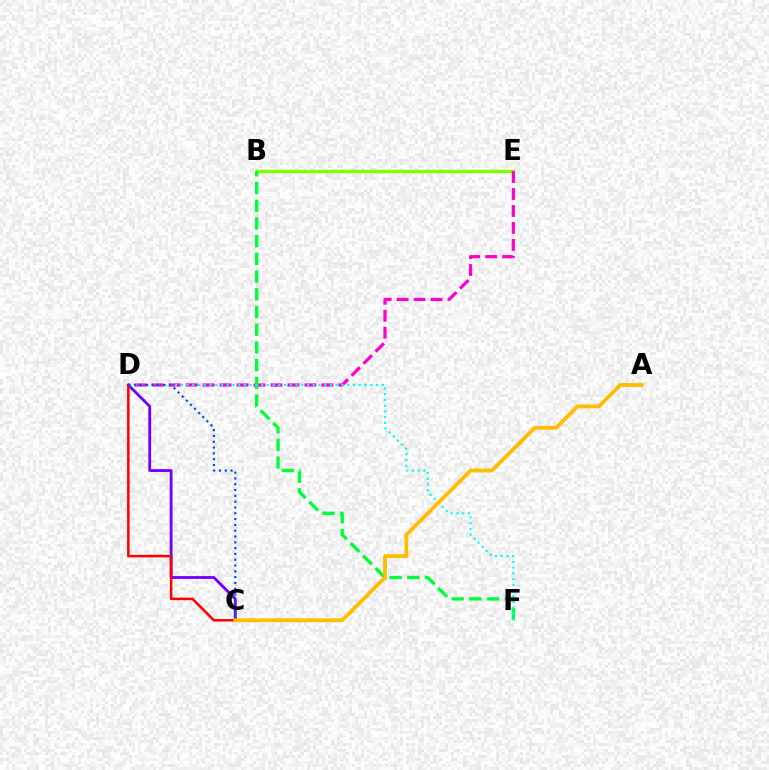{('C', 'D'): [{'color': '#7200ff', 'line_style': 'solid', 'thickness': 2.04}, {'color': '#ff0000', 'line_style': 'solid', 'thickness': 1.82}, {'color': '#004bff', 'line_style': 'dotted', 'thickness': 1.58}], ('B', 'E'): [{'color': '#84ff00', 'line_style': 'solid', 'thickness': 2.46}], ('D', 'E'): [{'color': '#ff00cf', 'line_style': 'dashed', 'thickness': 2.31}], ('B', 'F'): [{'color': '#00ff39', 'line_style': 'dashed', 'thickness': 2.41}], ('D', 'F'): [{'color': '#00fff6', 'line_style': 'dotted', 'thickness': 1.56}], ('A', 'C'): [{'color': '#ffbd00', 'line_style': 'solid', 'thickness': 2.74}]}